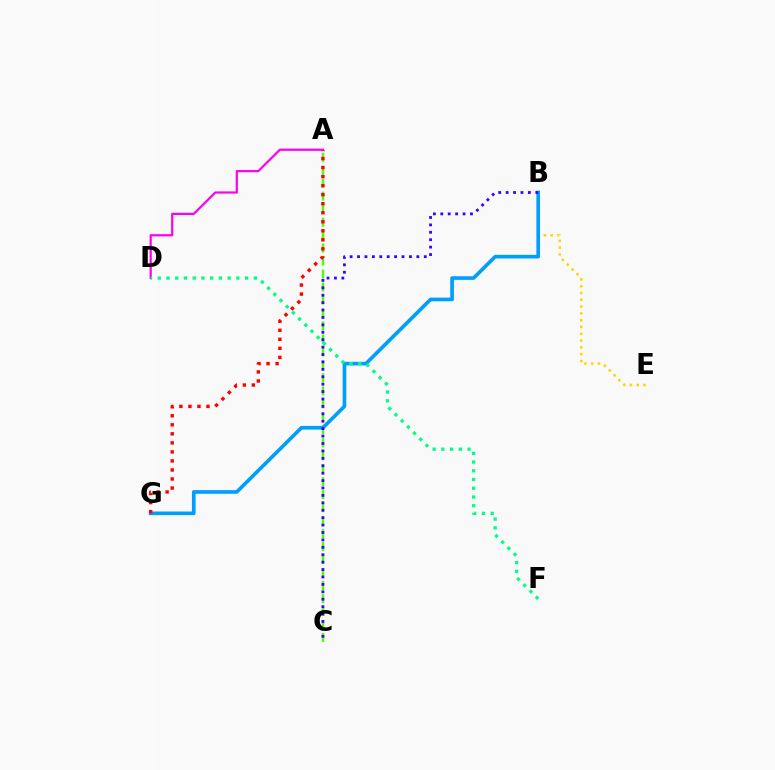{('A', 'C'): [{'color': '#4fff00', 'line_style': 'dashed', 'thickness': 1.76}], ('B', 'E'): [{'color': '#ffd500', 'line_style': 'dotted', 'thickness': 1.85}], ('B', 'G'): [{'color': '#009eff', 'line_style': 'solid', 'thickness': 2.63}], ('B', 'C'): [{'color': '#3700ff', 'line_style': 'dotted', 'thickness': 2.01}], ('A', 'G'): [{'color': '#ff0000', 'line_style': 'dotted', 'thickness': 2.45}], ('A', 'D'): [{'color': '#ff00ed', 'line_style': 'solid', 'thickness': 1.59}], ('D', 'F'): [{'color': '#00ff86', 'line_style': 'dotted', 'thickness': 2.37}]}